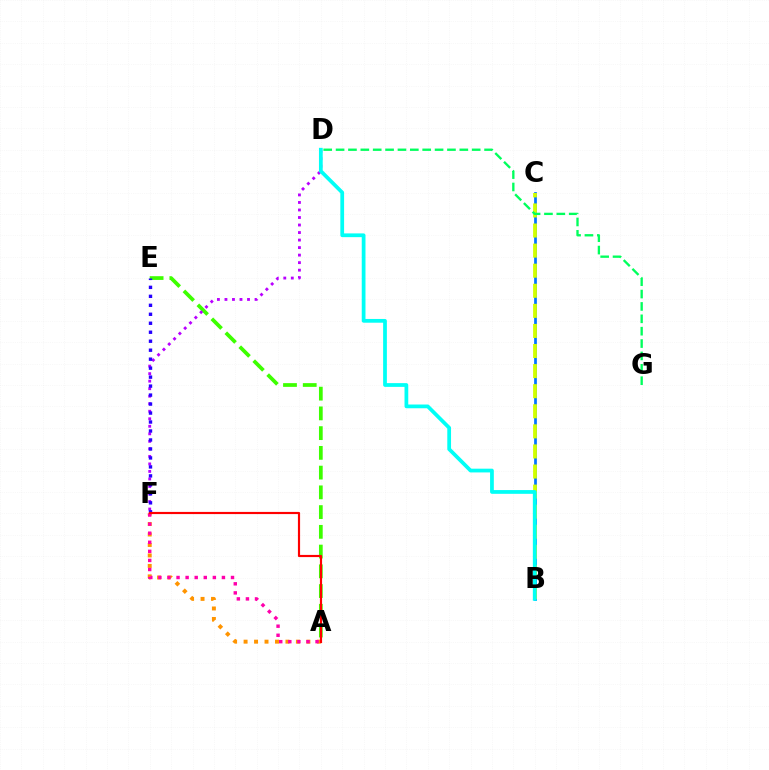{('B', 'C'): [{'color': '#0074ff', 'line_style': 'solid', 'thickness': 1.96}, {'color': '#d1ff00', 'line_style': 'dashed', 'thickness': 2.73}], ('A', 'E'): [{'color': '#3dff00', 'line_style': 'dashed', 'thickness': 2.68}], ('D', 'F'): [{'color': '#b900ff', 'line_style': 'dotted', 'thickness': 2.04}], ('E', 'F'): [{'color': '#2500ff', 'line_style': 'dotted', 'thickness': 2.44}], ('A', 'F'): [{'color': '#ff9400', 'line_style': 'dotted', 'thickness': 2.84}, {'color': '#ff00ac', 'line_style': 'dotted', 'thickness': 2.47}, {'color': '#ff0000', 'line_style': 'solid', 'thickness': 1.56}], ('B', 'D'): [{'color': '#00fff6', 'line_style': 'solid', 'thickness': 2.7}], ('D', 'G'): [{'color': '#00ff5c', 'line_style': 'dashed', 'thickness': 1.68}]}